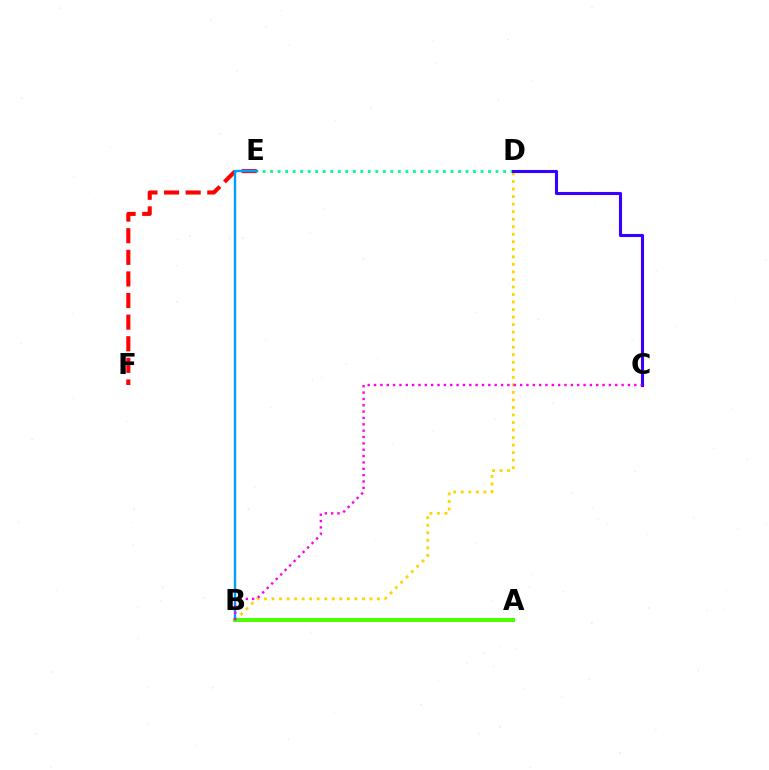{('B', 'D'): [{'color': '#ffd500', 'line_style': 'dotted', 'thickness': 2.05}], ('D', 'E'): [{'color': '#00ff86', 'line_style': 'dotted', 'thickness': 2.04}], ('E', 'F'): [{'color': '#ff0000', 'line_style': 'dashed', 'thickness': 2.94}], ('C', 'D'): [{'color': '#3700ff', 'line_style': 'solid', 'thickness': 2.22}], ('B', 'E'): [{'color': '#009eff', 'line_style': 'solid', 'thickness': 1.74}], ('A', 'B'): [{'color': '#4fff00', 'line_style': 'solid', 'thickness': 2.89}], ('B', 'C'): [{'color': '#ff00ed', 'line_style': 'dotted', 'thickness': 1.72}]}